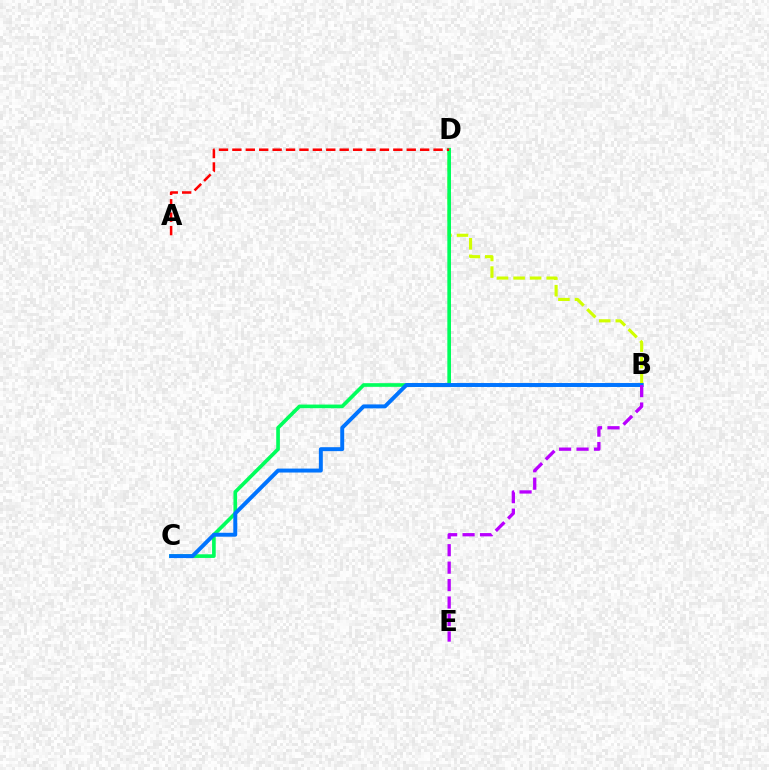{('B', 'D'): [{'color': '#d1ff00', 'line_style': 'dashed', 'thickness': 2.25}], ('C', 'D'): [{'color': '#00ff5c', 'line_style': 'solid', 'thickness': 2.63}], ('B', 'C'): [{'color': '#0074ff', 'line_style': 'solid', 'thickness': 2.84}], ('B', 'E'): [{'color': '#b900ff', 'line_style': 'dashed', 'thickness': 2.37}], ('A', 'D'): [{'color': '#ff0000', 'line_style': 'dashed', 'thickness': 1.82}]}